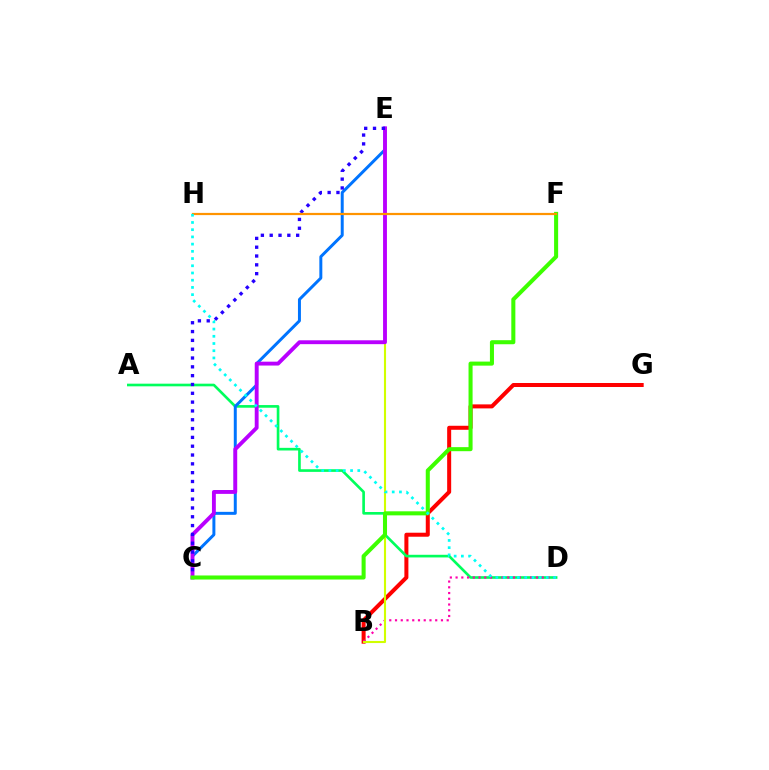{('B', 'G'): [{'color': '#ff0000', 'line_style': 'solid', 'thickness': 2.89}], ('A', 'D'): [{'color': '#00ff5c', 'line_style': 'solid', 'thickness': 1.91}], ('C', 'E'): [{'color': '#0074ff', 'line_style': 'solid', 'thickness': 2.14}, {'color': '#b900ff', 'line_style': 'solid', 'thickness': 2.78}, {'color': '#2500ff', 'line_style': 'dotted', 'thickness': 2.4}], ('B', 'D'): [{'color': '#ff00ac', 'line_style': 'dotted', 'thickness': 1.56}], ('B', 'E'): [{'color': '#d1ff00', 'line_style': 'solid', 'thickness': 1.52}], ('C', 'F'): [{'color': '#3dff00', 'line_style': 'solid', 'thickness': 2.92}], ('F', 'H'): [{'color': '#ff9400', 'line_style': 'solid', 'thickness': 1.59}], ('D', 'H'): [{'color': '#00fff6', 'line_style': 'dotted', 'thickness': 1.96}]}